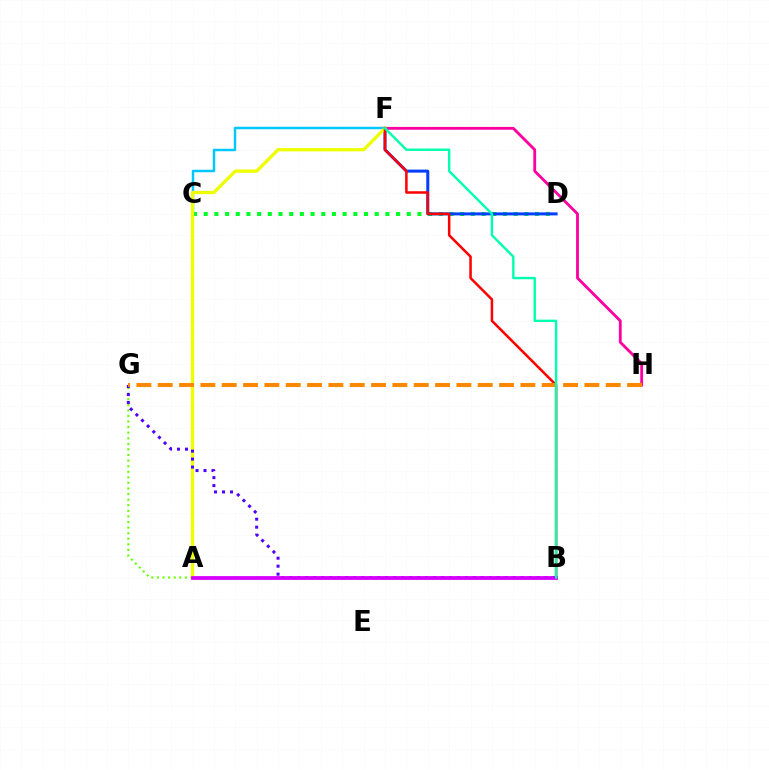{('A', 'G'): [{'color': '#66ff00', 'line_style': 'dotted', 'thickness': 1.52}], ('C', 'D'): [{'color': '#00ff27', 'line_style': 'dotted', 'thickness': 2.9}], ('D', 'F'): [{'color': '#003fff', 'line_style': 'solid', 'thickness': 2.16}], ('F', 'H'): [{'color': '#ff00a0', 'line_style': 'solid', 'thickness': 2.03}], ('C', 'F'): [{'color': '#00c7ff', 'line_style': 'solid', 'thickness': 1.79}], ('A', 'F'): [{'color': '#eeff00', 'line_style': 'solid', 'thickness': 2.39}], ('B', 'F'): [{'color': '#ff0000', 'line_style': 'solid', 'thickness': 1.81}, {'color': '#00ffaf', 'line_style': 'solid', 'thickness': 1.73}], ('B', 'G'): [{'color': '#4f00ff', 'line_style': 'dotted', 'thickness': 2.17}], ('A', 'B'): [{'color': '#d600ff', 'line_style': 'solid', 'thickness': 2.73}], ('G', 'H'): [{'color': '#ff8800', 'line_style': 'dashed', 'thickness': 2.9}]}